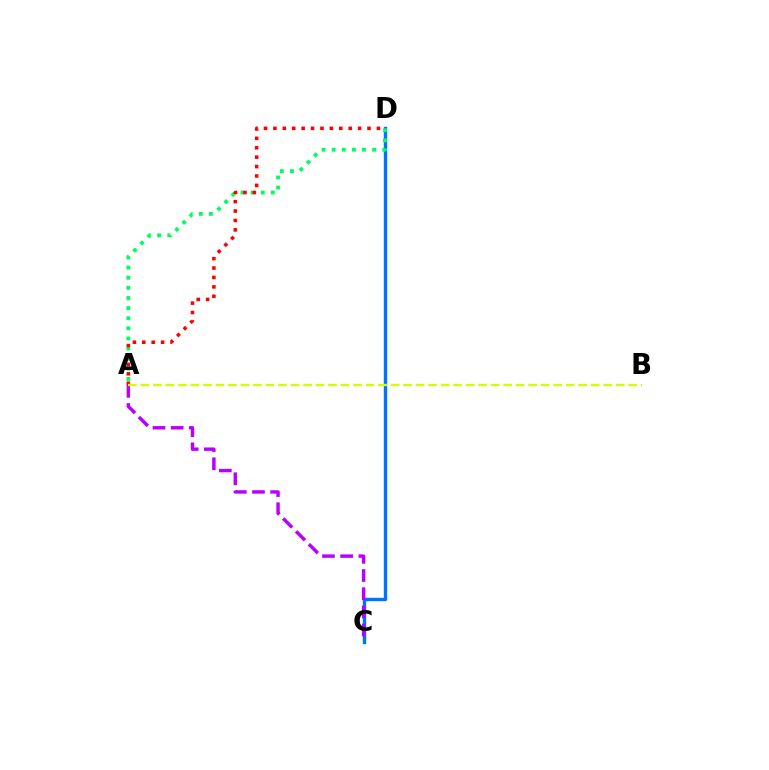{('C', 'D'): [{'color': '#0074ff', 'line_style': 'solid', 'thickness': 2.44}], ('A', 'D'): [{'color': '#00ff5c', 'line_style': 'dotted', 'thickness': 2.75}, {'color': '#ff0000', 'line_style': 'dotted', 'thickness': 2.56}], ('A', 'C'): [{'color': '#b900ff', 'line_style': 'dashed', 'thickness': 2.47}], ('A', 'B'): [{'color': '#d1ff00', 'line_style': 'dashed', 'thickness': 1.7}]}